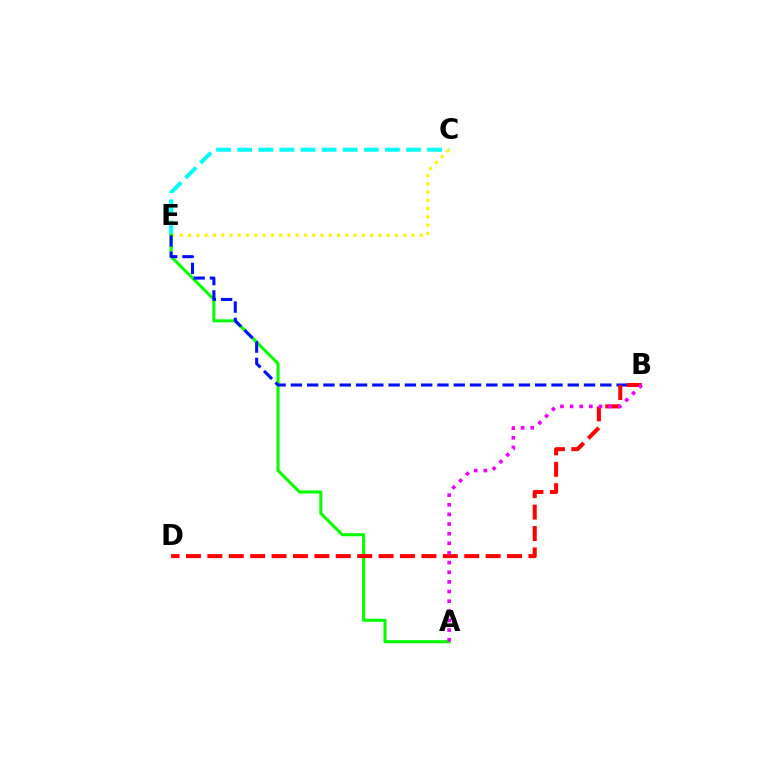{('C', 'E'): [{'color': '#00fff6', 'line_style': 'dashed', 'thickness': 2.87}, {'color': '#fcf500', 'line_style': 'dotted', 'thickness': 2.25}], ('A', 'E'): [{'color': '#08ff00', 'line_style': 'solid', 'thickness': 2.2}], ('B', 'E'): [{'color': '#0010ff', 'line_style': 'dashed', 'thickness': 2.21}], ('B', 'D'): [{'color': '#ff0000', 'line_style': 'dashed', 'thickness': 2.91}], ('A', 'B'): [{'color': '#ee00ff', 'line_style': 'dotted', 'thickness': 2.62}]}